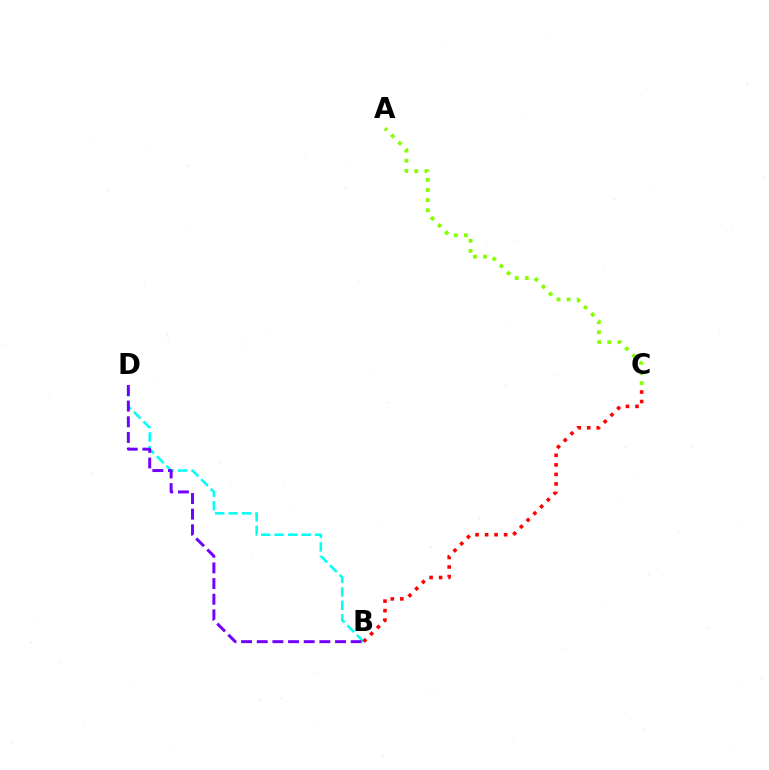{('A', 'C'): [{'color': '#84ff00', 'line_style': 'dotted', 'thickness': 2.75}], ('B', 'D'): [{'color': '#00fff6', 'line_style': 'dashed', 'thickness': 1.83}, {'color': '#7200ff', 'line_style': 'dashed', 'thickness': 2.13}], ('B', 'C'): [{'color': '#ff0000', 'line_style': 'dotted', 'thickness': 2.59}]}